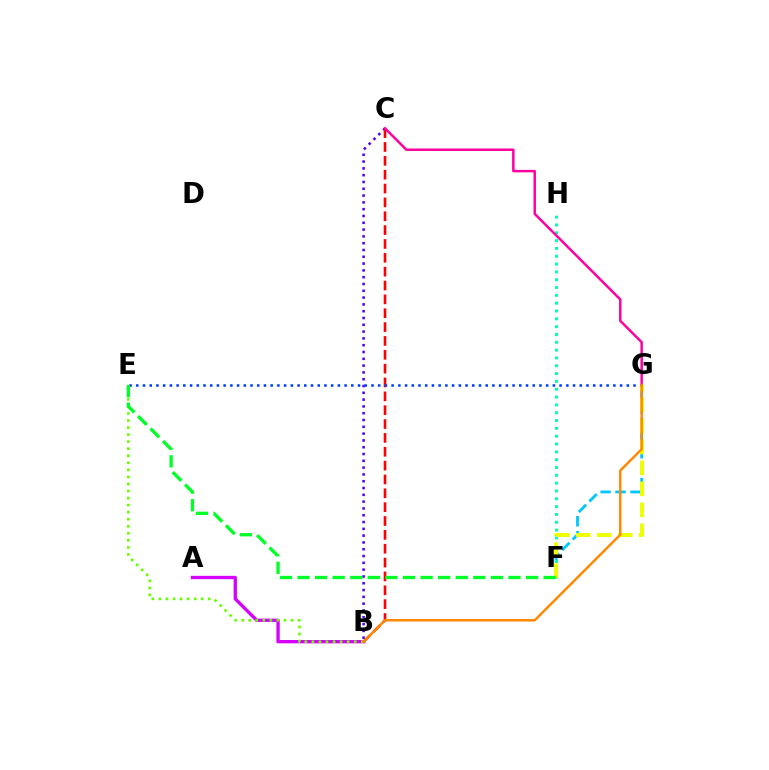{('B', 'C'): [{'color': '#4f00ff', 'line_style': 'dotted', 'thickness': 1.85}, {'color': '#ff0000', 'line_style': 'dashed', 'thickness': 1.88}], ('E', 'G'): [{'color': '#003fff', 'line_style': 'dotted', 'thickness': 1.83}], ('A', 'B'): [{'color': '#d600ff', 'line_style': 'solid', 'thickness': 2.4}], ('F', 'G'): [{'color': '#00c7ff', 'line_style': 'dashed', 'thickness': 2.03}, {'color': '#eeff00', 'line_style': 'dashed', 'thickness': 2.85}], ('B', 'E'): [{'color': '#66ff00', 'line_style': 'dotted', 'thickness': 1.92}], ('F', 'H'): [{'color': '#00ffaf', 'line_style': 'dotted', 'thickness': 2.13}], ('C', 'G'): [{'color': '#ff00a0', 'line_style': 'solid', 'thickness': 1.78}], ('E', 'F'): [{'color': '#00ff27', 'line_style': 'dashed', 'thickness': 2.39}], ('B', 'G'): [{'color': '#ff8800', 'line_style': 'solid', 'thickness': 1.77}]}